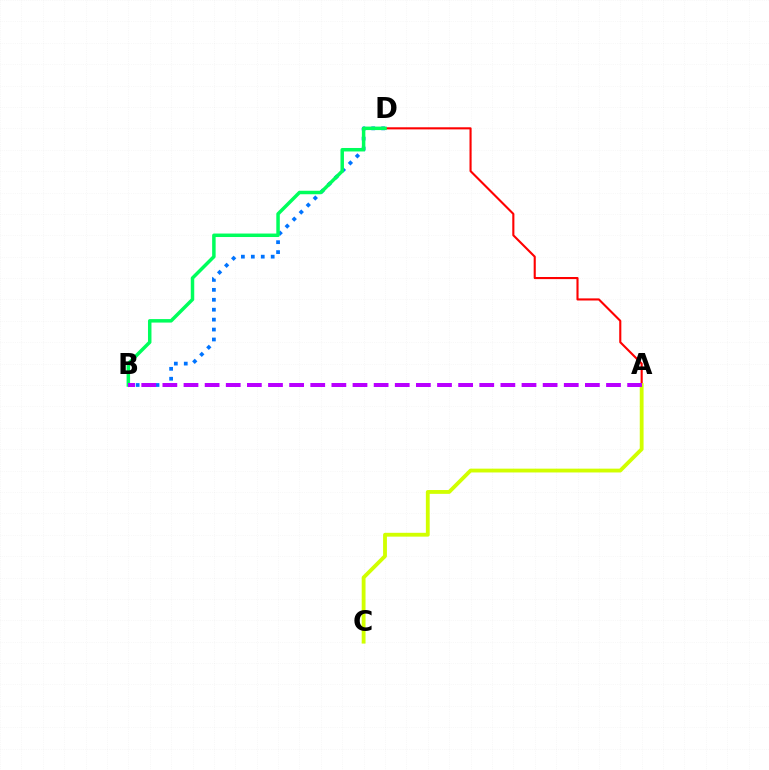{('A', 'D'): [{'color': '#ff0000', 'line_style': 'solid', 'thickness': 1.52}], ('B', 'D'): [{'color': '#0074ff', 'line_style': 'dotted', 'thickness': 2.7}, {'color': '#00ff5c', 'line_style': 'solid', 'thickness': 2.51}], ('A', 'C'): [{'color': '#d1ff00', 'line_style': 'solid', 'thickness': 2.75}], ('A', 'B'): [{'color': '#b900ff', 'line_style': 'dashed', 'thickness': 2.87}]}